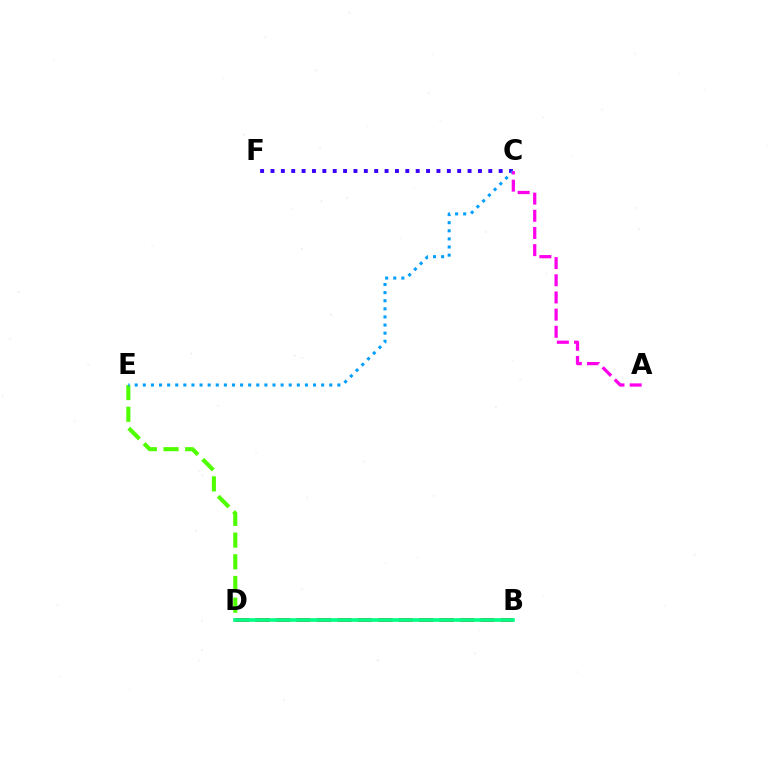{('D', 'E'): [{'color': '#4fff00', 'line_style': 'dashed', 'thickness': 2.95}], ('B', 'D'): [{'color': '#ff0000', 'line_style': 'dashed', 'thickness': 2.78}, {'color': '#ffd500', 'line_style': 'dashed', 'thickness': 1.56}, {'color': '#00ff86', 'line_style': 'solid', 'thickness': 2.61}], ('C', 'F'): [{'color': '#3700ff', 'line_style': 'dotted', 'thickness': 2.82}], ('C', 'E'): [{'color': '#009eff', 'line_style': 'dotted', 'thickness': 2.2}], ('A', 'C'): [{'color': '#ff00ed', 'line_style': 'dashed', 'thickness': 2.33}]}